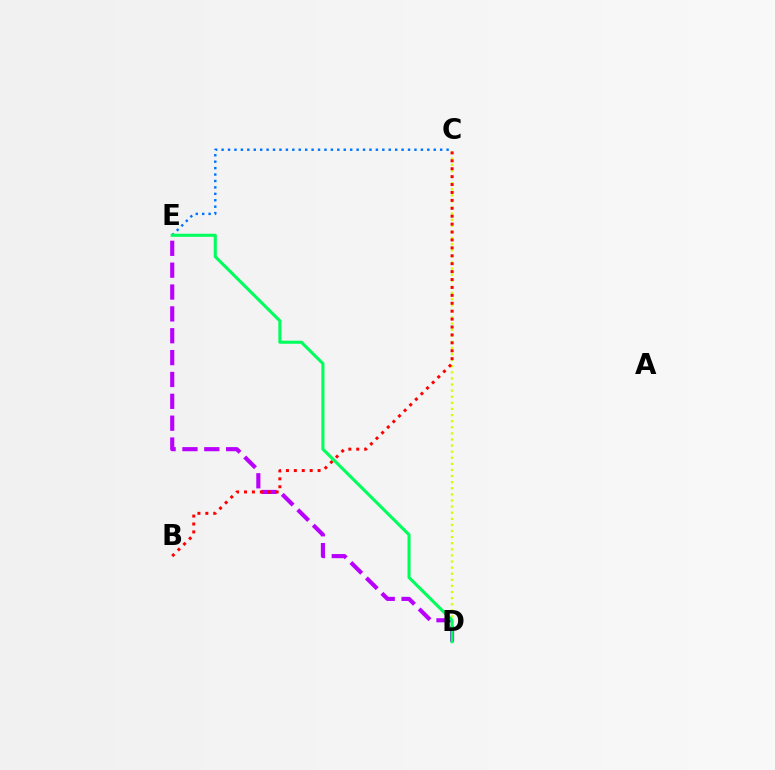{('C', 'E'): [{'color': '#0074ff', 'line_style': 'dotted', 'thickness': 1.75}], ('C', 'D'): [{'color': '#d1ff00', 'line_style': 'dotted', 'thickness': 1.66}], ('D', 'E'): [{'color': '#b900ff', 'line_style': 'dashed', 'thickness': 2.97}, {'color': '#00ff5c', 'line_style': 'solid', 'thickness': 2.21}], ('B', 'C'): [{'color': '#ff0000', 'line_style': 'dotted', 'thickness': 2.15}]}